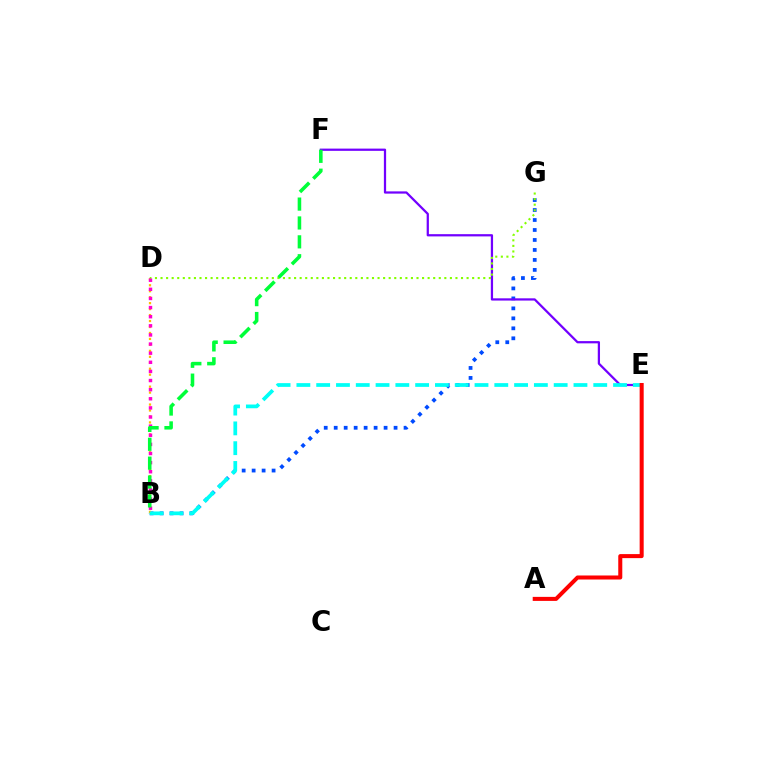{('B', 'G'): [{'color': '#004bff', 'line_style': 'dotted', 'thickness': 2.71}], ('B', 'D'): [{'color': '#ffbd00', 'line_style': 'dotted', 'thickness': 1.62}, {'color': '#ff00cf', 'line_style': 'dotted', 'thickness': 2.48}], ('E', 'F'): [{'color': '#7200ff', 'line_style': 'solid', 'thickness': 1.62}], ('B', 'E'): [{'color': '#00fff6', 'line_style': 'dashed', 'thickness': 2.69}], ('D', 'G'): [{'color': '#84ff00', 'line_style': 'dotted', 'thickness': 1.51}], ('B', 'F'): [{'color': '#00ff39', 'line_style': 'dashed', 'thickness': 2.56}], ('A', 'E'): [{'color': '#ff0000', 'line_style': 'solid', 'thickness': 2.9}]}